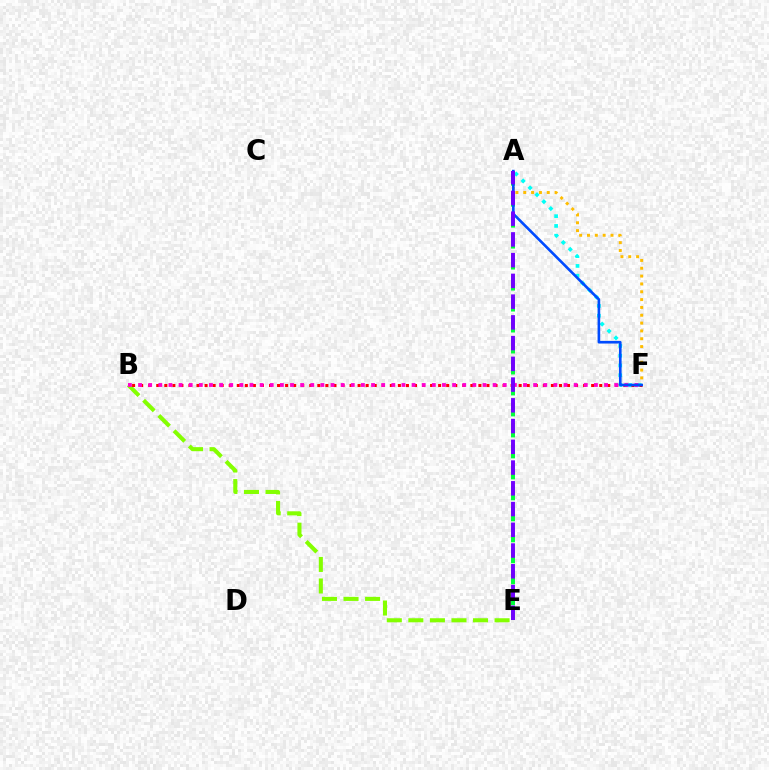{('A', 'F'): [{'color': '#ffbd00', 'line_style': 'dotted', 'thickness': 2.13}, {'color': '#00fff6', 'line_style': 'dotted', 'thickness': 2.65}, {'color': '#004bff', 'line_style': 'solid', 'thickness': 1.9}], ('A', 'E'): [{'color': '#00ff39', 'line_style': 'dashed', 'thickness': 2.85}, {'color': '#7200ff', 'line_style': 'dashed', 'thickness': 2.82}], ('B', 'E'): [{'color': '#84ff00', 'line_style': 'dashed', 'thickness': 2.93}], ('B', 'F'): [{'color': '#ff0000', 'line_style': 'dotted', 'thickness': 2.19}, {'color': '#ff00cf', 'line_style': 'dotted', 'thickness': 2.75}]}